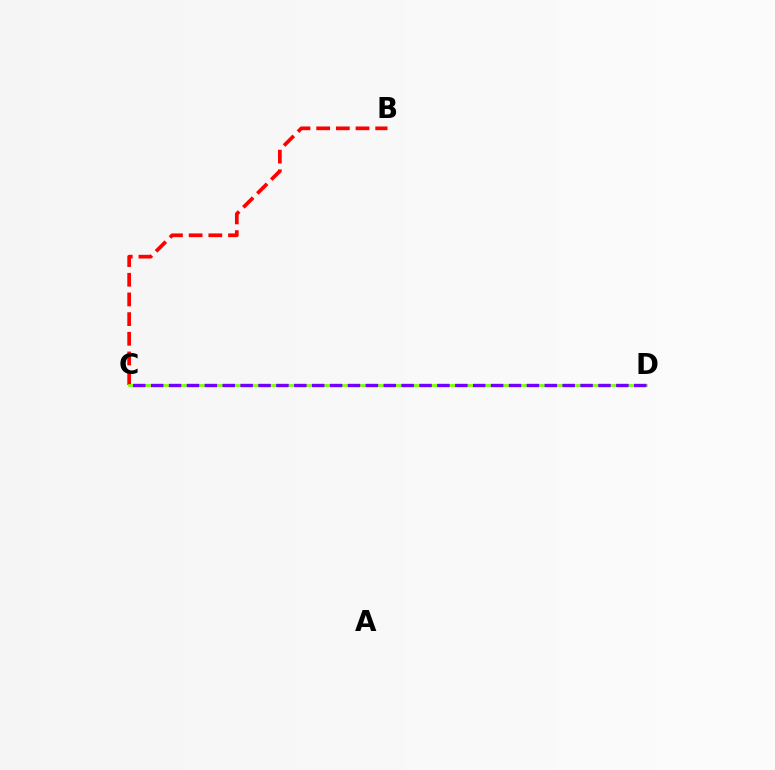{('B', 'C'): [{'color': '#ff0000', 'line_style': 'dashed', 'thickness': 2.67}], ('C', 'D'): [{'color': '#00fff6', 'line_style': 'dotted', 'thickness': 2.01}, {'color': '#84ff00', 'line_style': 'solid', 'thickness': 1.98}, {'color': '#7200ff', 'line_style': 'dashed', 'thickness': 2.43}]}